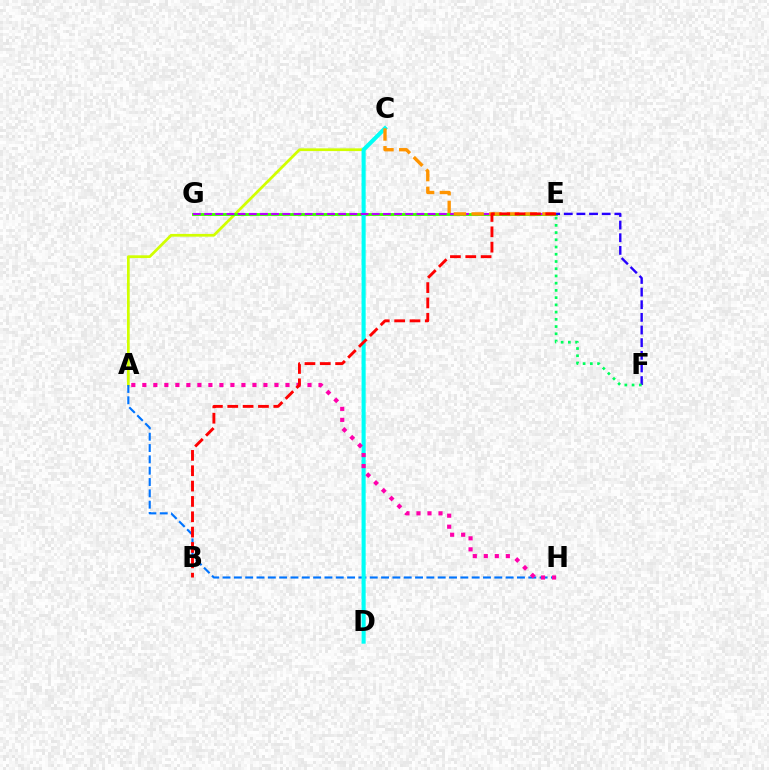{('A', 'C'): [{'color': '#d1ff00', 'line_style': 'solid', 'thickness': 1.97}], ('A', 'H'): [{'color': '#0074ff', 'line_style': 'dashed', 'thickness': 1.54}, {'color': '#ff00ac', 'line_style': 'dotted', 'thickness': 2.99}], ('E', 'G'): [{'color': '#3dff00', 'line_style': 'solid', 'thickness': 2.05}, {'color': '#b900ff', 'line_style': 'dashed', 'thickness': 1.52}], ('C', 'D'): [{'color': '#00fff6', 'line_style': 'solid', 'thickness': 2.95}], ('C', 'E'): [{'color': '#ff9400', 'line_style': 'dashed', 'thickness': 2.41}], ('B', 'E'): [{'color': '#ff0000', 'line_style': 'dashed', 'thickness': 2.08}], ('E', 'F'): [{'color': '#2500ff', 'line_style': 'dashed', 'thickness': 1.72}, {'color': '#00ff5c', 'line_style': 'dotted', 'thickness': 1.96}]}